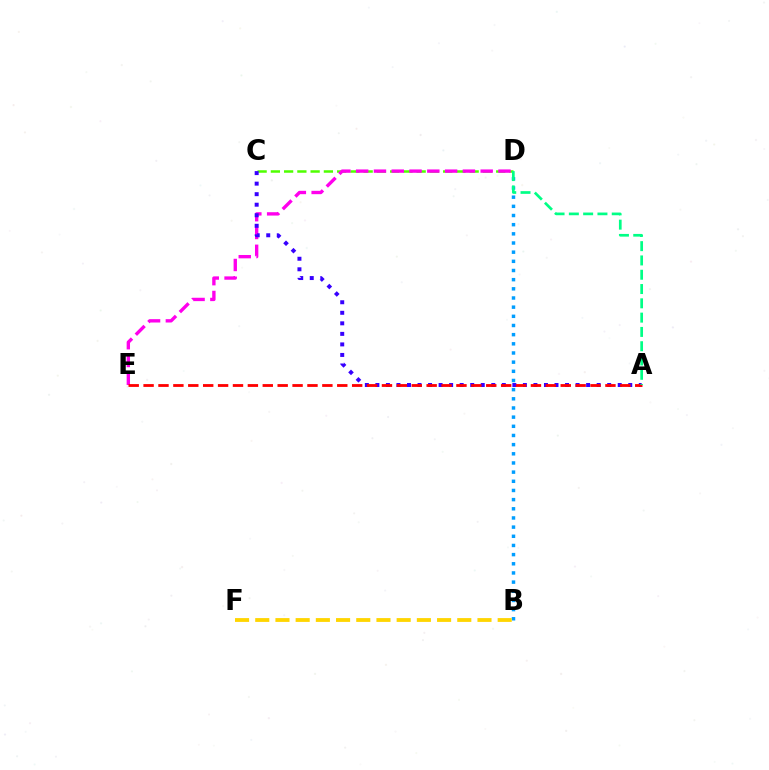{('C', 'D'): [{'color': '#4fff00', 'line_style': 'dashed', 'thickness': 1.8}], ('D', 'E'): [{'color': '#ff00ed', 'line_style': 'dashed', 'thickness': 2.42}], ('A', 'C'): [{'color': '#3700ff', 'line_style': 'dotted', 'thickness': 2.86}], ('B', 'D'): [{'color': '#009eff', 'line_style': 'dotted', 'thickness': 2.49}], ('A', 'E'): [{'color': '#ff0000', 'line_style': 'dashed', 'thickness': 2.02}], ('A', 'D'): [{'color': '#00ff86', 'line_style': 'dashed', 'thickness': 1.94}], ('B', 'F'): [{'color': '#ffd500', 'line_style': 'dashed', 'thickness': 2.74}]}